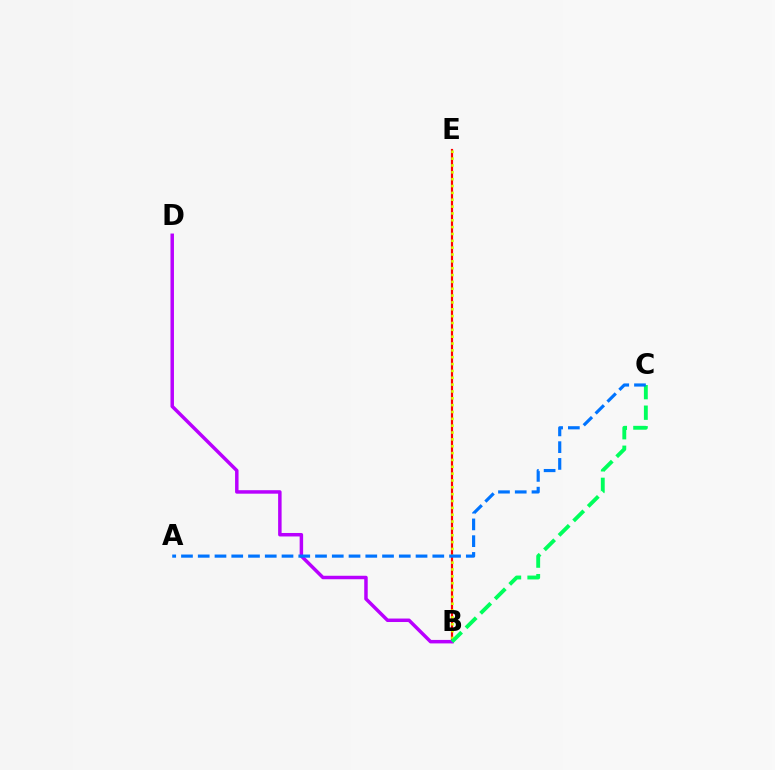{('B', 'E'): [{'color': '#ff0000', 'line_style': 'solid', 'thickness': 1.56}, {'color': '#d1ff00', 'line_style': 'dotted', 'thickness': 1.86}], ('B', 'D'): [{'color': '#b900ff', 'line_style': 'solid', 'thickness': 2.51}], ('B', 'C'): [{'color': '#00ff5c', 'line_style': 'dashed', 'thickness': 2.79}], ('A', 'C'): [{'color': '#0074ff', 'line_style': 'dashed', 'thickness': 2.28}]}